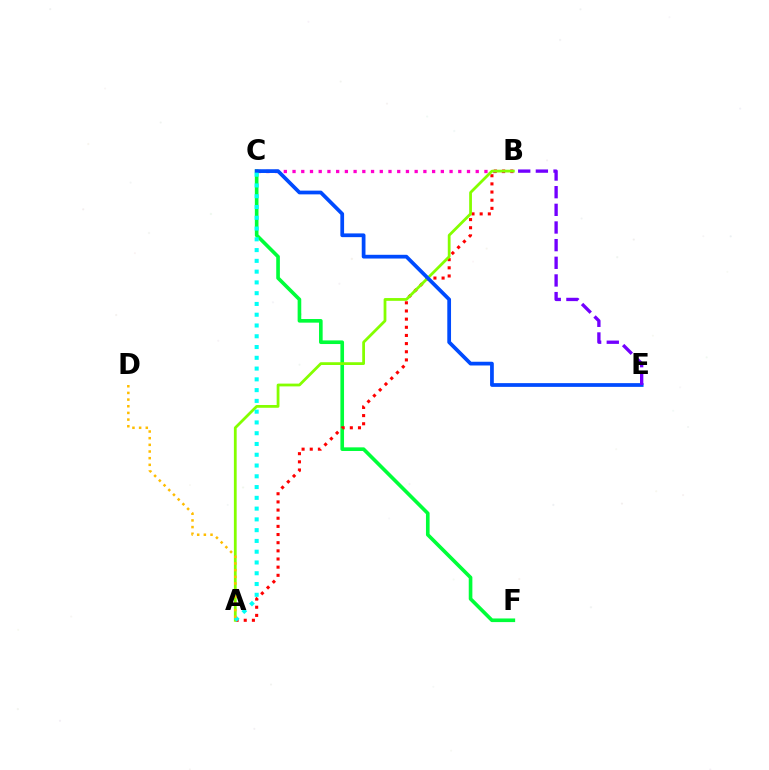{('C', 'F'): [{'color': '#00ff39', 'line_style': 'solid', 'thickness': 2.62}], ('B', 'C'): [{'color': '#ff00cf', 'line_style': 'dotted', 'thickness': 2.37}], ('A', 'B'): [{'color': '#ff0000', 'line_style': 'dotted', 'thickness': 2.22}, {'color': '#84ff00', 'line_style': 'solid', 'thickness': 2.0}], ('C', 'E'): [{'color': '#004bff', 'line_style': 'solid', 'thickness': 2.69}], ('A', 'C'): [{'color': '#00fff6', 'line_style': 'dotted', 'thickness': 2.93}], ('A', 'D'): [{'color': '#ffbd00', 'line_style': 'dotted', 'thickness': 1.81}], ('B', 'E'): [{'color': '#7200ff', 'line_style': 'dashed', 'thickness': 2.4}]}